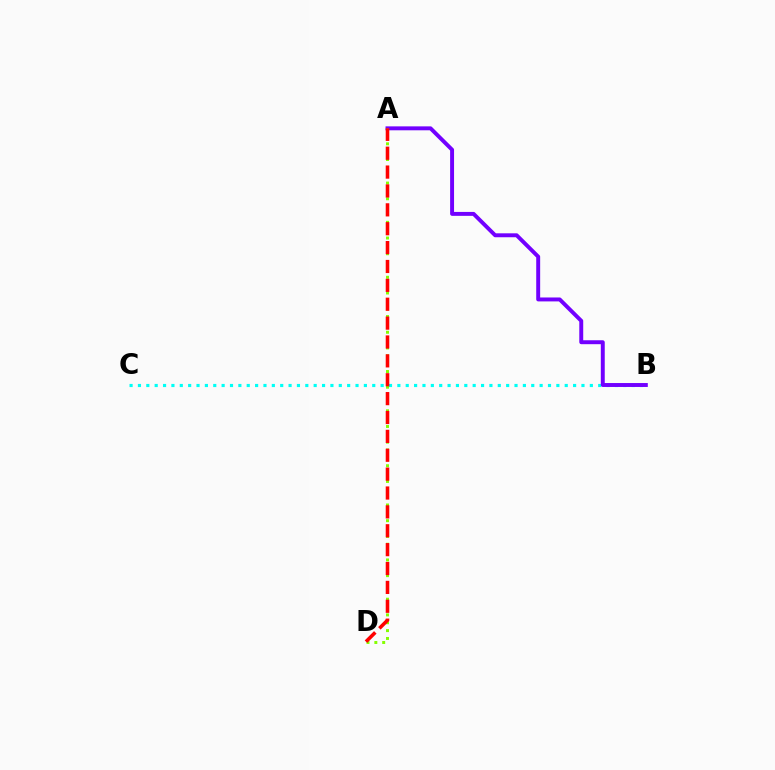{('B', 'C'): [{'color': '#00fff6', 'line_style': 'dotted', 'thickness': 2.27}], ('A', 'B'): [{'color': '#7200ff', 'line_style': 'solid', 'thickness': 2.83}], ('A', 'D'): [{'color': '#84ff00', 'line_style': 'dotted', 'thickness': 2.13}, {'color': '#ff0000', 'line_style': 'dashed', 'thickness': 2.56}]}